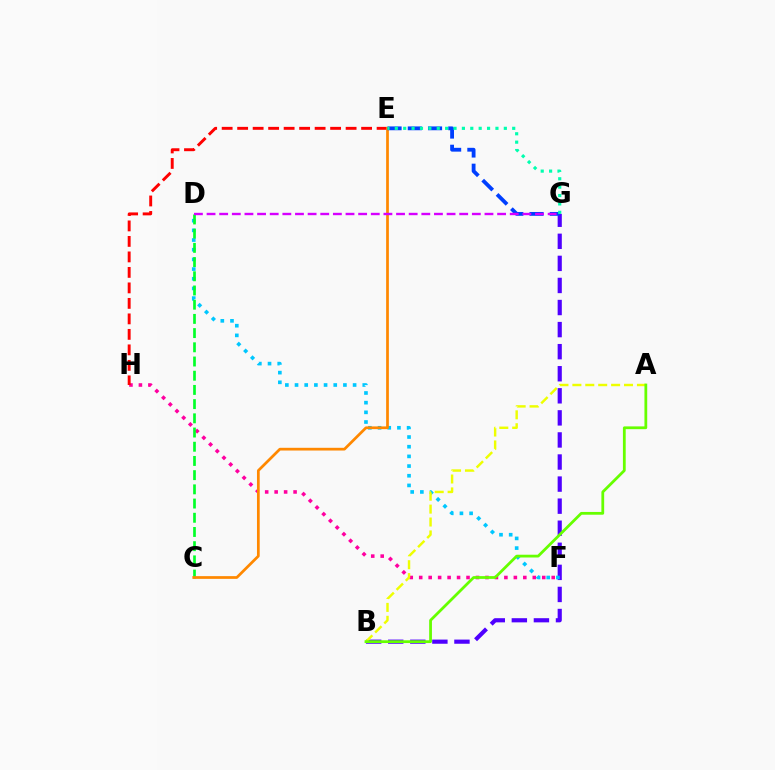{('B', 'G'): [{'color': '#4f00ff', 'line_style': 'dashed', 'thickness': 3.0}], ('F', 'H'): [{'color': '#ff00a0', 'line_style': 'dotted', 'thickness': 2.57}], ('E', 'H'): [{'color': '#ff0000', 'line_style': 'dashed', 'thickness': 2.1}], ('D', 'F'): [{'color': '#00c7ff', 'line_style': 'dotted', 'thickness': 2.63}], ('C', 'D'): [{'color': '#00ff27', 'line_style': 'dashed', 'thickness': 1.93}], ('C', 'E'): [{'color': '#ff8800', 'line_style': 'solid', 'thickness': 1.96}], ('E', 'G'): [{'color': '#003fff', 'line_style': 'dashed', 'thickness': 2.75}, {'color': '#00ffaf', 'line_style': 'dotted', 'thickness': 2.28}], ('A', 'B'): [{'color': '#eeff00', 'line_style': 'dashed', 'thickness': 1.75}, {'color': '#66ff00', 'line_style': 'solid', 'thickness': 2.0}], ('D', 'G'): [{'color': '#d600ff', 'line_style': 'dashed', 'thickness': 1.72}]}